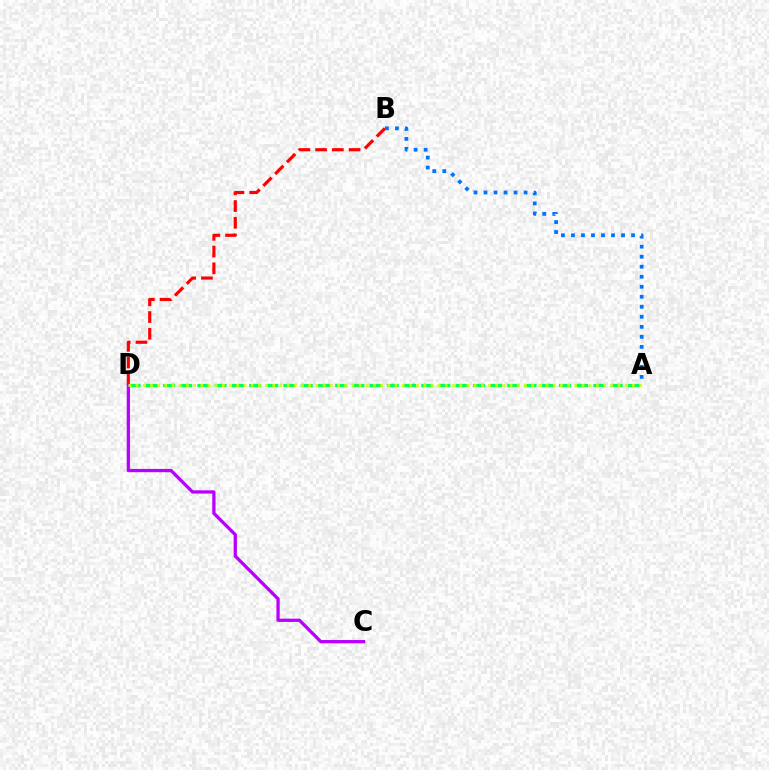{('B', 'D'): [{'color': '#ff0000', 'line_style': 'dashed', 'thickness': 2.27}], ('A', 'D'): [{'color': '#00ff5c', 'line_style': 'dashed', 'thickness': 2.34}, {'color': '#d1ff00', 'line_style': 'dotted', 'thickness': 1.95}], ('C', 'D'): [{'color': '#b900ff', 'line_style': 'solid', 'thickness': 2.36}], ('A', 'B'): [{'color': '#0074ff', 'line_style': 'dotted', 'thickness': 2.72}]}